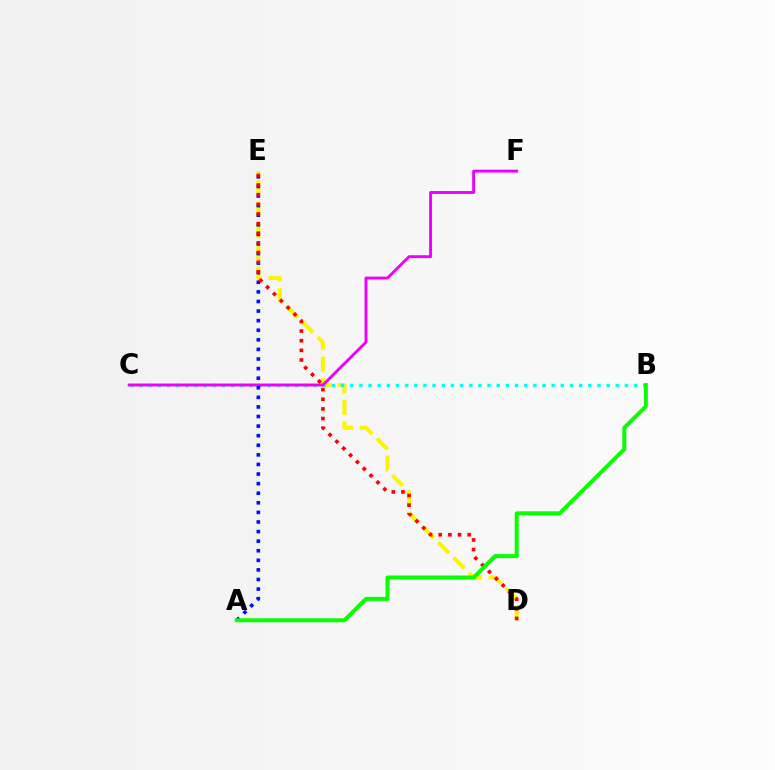{('D', 'E'): [{'color': '#fcf500', 'line_style': 'dashed', 'thickness': 2.93}, {'color': '#ff0000', 'line_style': 'dotted', 'thickness': 2.62}], ('B', 'C'): [{'color': '#00fff6', 'line_style': 'dotted', 'thickness': 2.49}], ('C', 'F'): [{'color': '#ee00ff', 'line_style': 'solid', 'thickness': 2.08}], ('A', 'E'): [{'color': '#0010ff', 'line_style': 'dotted', 'thickness': 2.6}], ('A', 'B'): [{'color': '#08ff00', 'line_style': 'solid', 'thickness': 2.87}]}